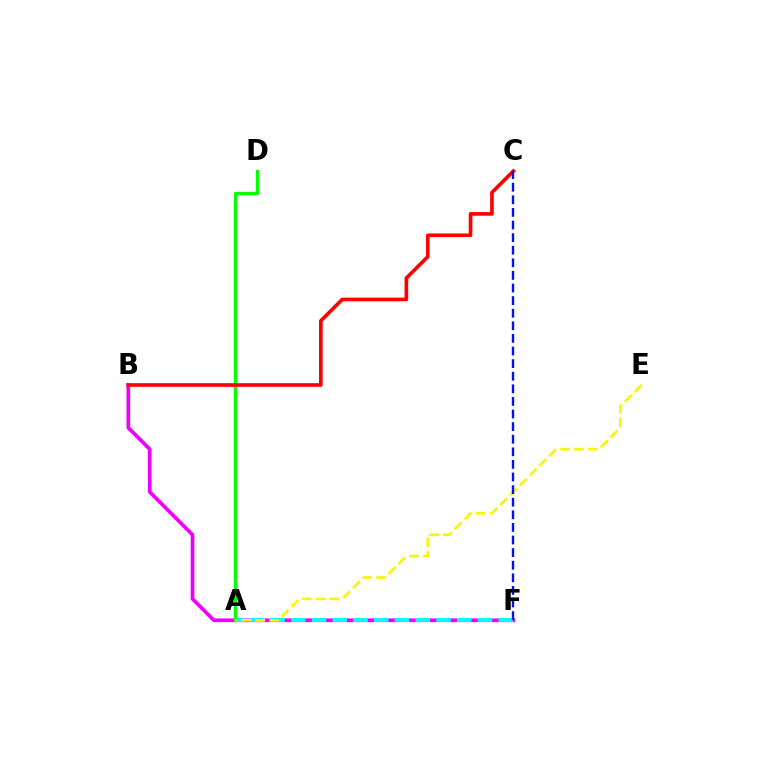{('B', 'F'): [{'color': '#ee00ff', 'line_style': 'solid', 'thickness': 2.66}], ('A', 'F'): [{'color': '#00fff6', 'line_style': 'dashed', 'thickness': 2.82}], ('A', 'D'): [{'color': '#08ff00', 'line_style': 'solid', 'thickness': 2.39}], ('B', 'C'): [{'color': '#ff0000', 'line_style': 'solid', 'thickness': 2.62}], ('A', 'E'): [{'color': '#fcf500', 'line_style': 'dashed', 'thickness': 1.88}], ('C', 'F'): [{'color': '#0010ff', 'line_style': 'dashed', 'thickness': 1.71}]}